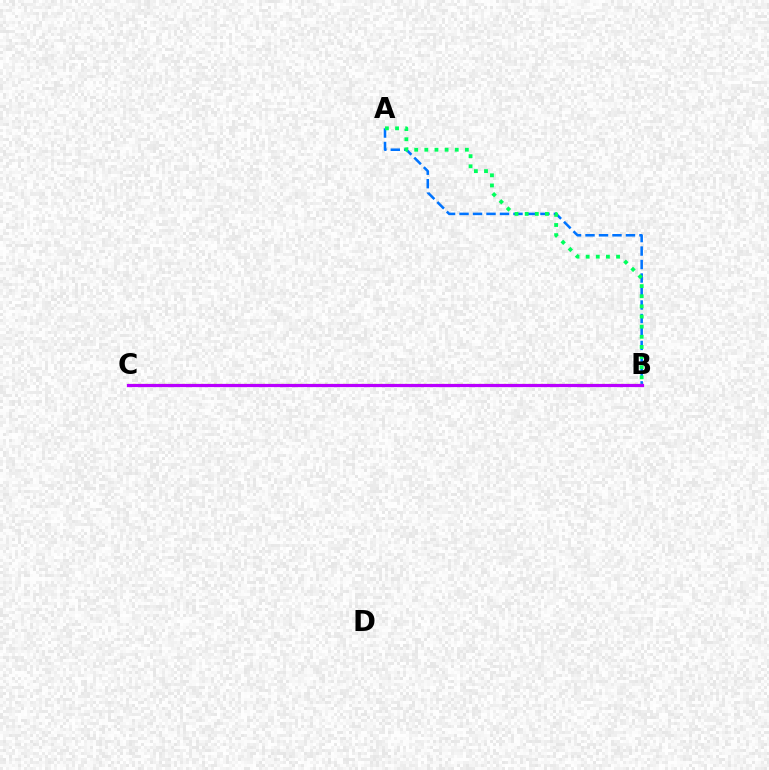{('B', 'C'): [{'color': '#ff0000', 'line_style': 'solid', 'thickness': 1.98}, {'color': '#d1ff00', 'line_style': 'dotted', 'thickness': 1.68}, {'color': '#b900ff', 'line_style': 'solid', 'thickness': 2.31}], ('A', 'B'): [{'color': '#0074ff', 'line_style': 'dashed', 'thickness': 1.83}, {'color': '#00ff5c', 'line_style': 'dotted', 'thickness': 2.75}]}